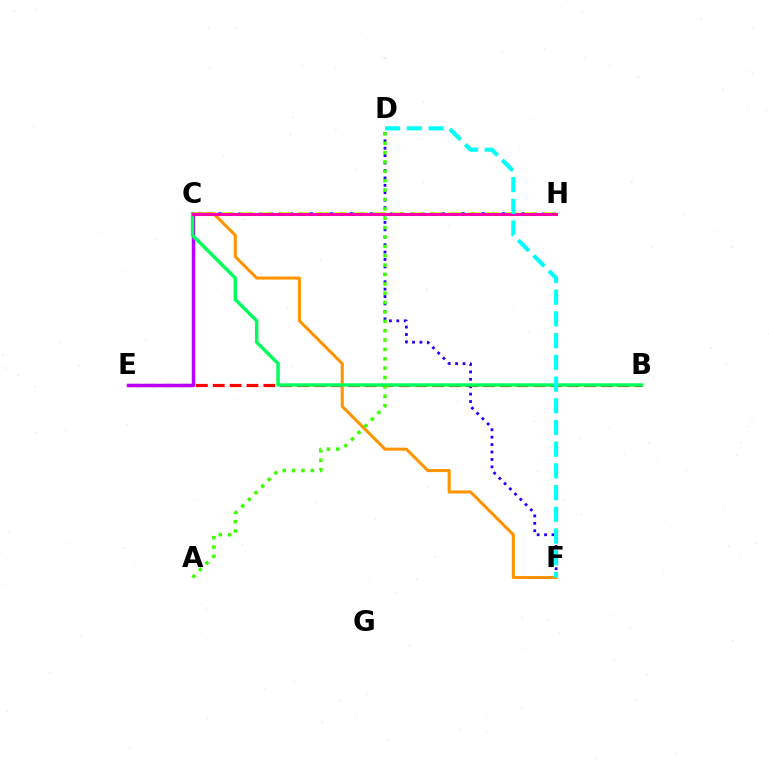{('C', 'H'): [{'color': '#0074ff', 'line_style': 'dotted', 'thickness': 2.75}, {'color': '#d1ff00', 'line_style': 'dashed', 'thickness': 2.57}, {'color': '#ff00ac', 'line_style': 'solid', 'thickness': 2.22}], ('B', 'E'): [{'color': '#ff0000', 'line_style': 'dashed', 'thickness': 2.29}], ('D', 'F'): [{'color': '#2500ff', 'line_style': 'dotted', 'thickness': 2.02}, {'color': '#00fff6', 'line_style': 'dashed', 'thickness': 2.95}], ('C', 'E'): [{'color': '#b900ff', 'line_style': 'solid', 'thickness': 2.49}], ('C', 'F'): [{'color': '#ff9400', 'line_style': 'solid', 'thickness': 2.2}], ('B', 'C'): [{'color': '#00ff5c', 'line_style': 'solid', 'thickness': 2.46}], ('A', 'D'): [{'color': '#3dff00', 'line_style': 'dotted', 'thickness': 2.55}]}